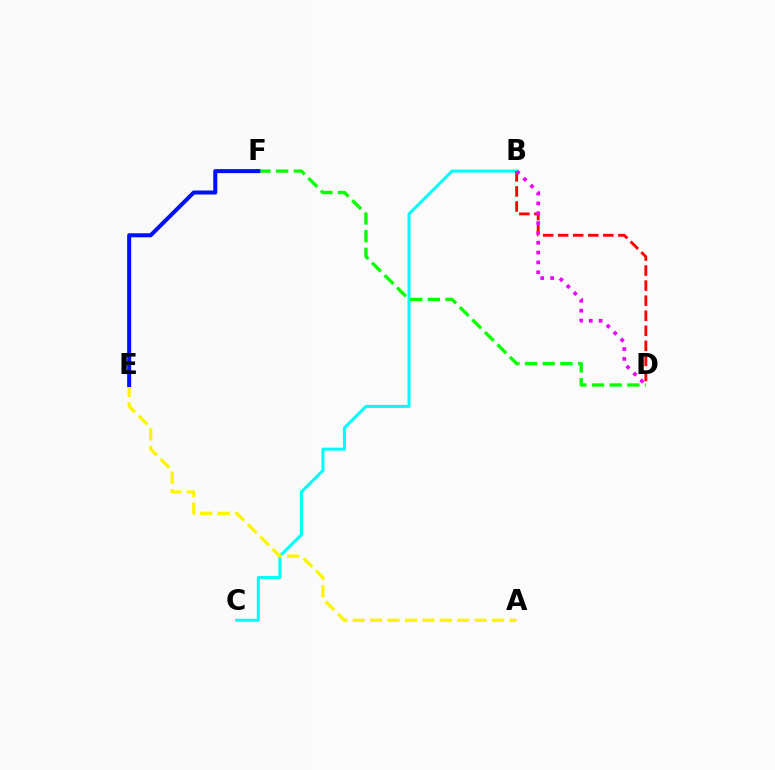{('B', 'C'): [{'color': '#00fff6', 'line_style': 'solid', 'thickness': 2.19}], ('A', 'E'): [{'color': '#fcf500', 'line_style': 'dashed', 'thickness': 2.37}], ('D', 'F'): [{'color': '#08ff00', 'line_style': 'dashed', 'thickness': 2.4}], ('E', 'F'): [{'color': '#0010ff', 'line_style': 'solid', 'thickness': 2.9}], ('B', 'D'): [{'color': '#ff0000', 'line_style': 'dashed', 'thickness': 2.05}, {'color': '#ee00ff', 'line_style': 'dotted', 'thickness': 2.67}]}